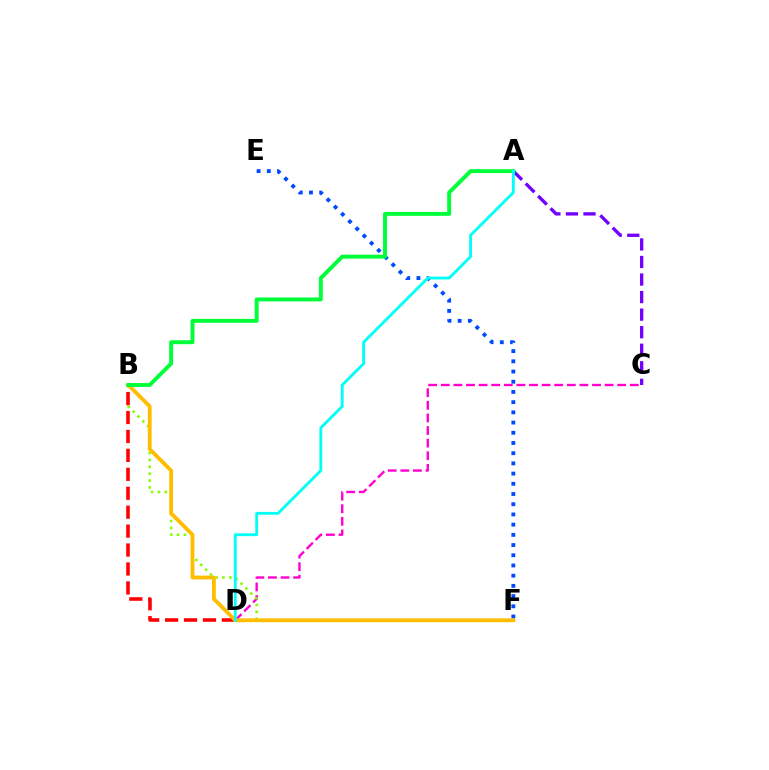{('C', 'D'): [{'color': '#ff00cf', 'line_style': 'dashed', 'thickness': 1.71}], ('E', 'F'): [{'color': '#004bff', 'line_style': 'dotted', 'thickness': 2.77}], ('A', 'C'): [{'color': '#7200ff', 'line_style': 'dashed', 'thickness': 2.38}], ('B', 'F'): [{'color': '#84ff00', 'line_style': 'dotted', 'thickness': 1.87}, {'color': '#ffbd00', 'line_style': 'solid', 'thickness': 2.75}], ('B', 'D'): [{'color': '#ff0000', 'line_style': 'dashed', 'thickness': 2.57}], ('A', 'B'): [{'color': '#00ff39', 'line_style': 'solid', 'thickness': 2.82}], ('A', 'D'): [{'color': '#00fff6', 'line_style': 'solid', 'thickness': 2.04}]}